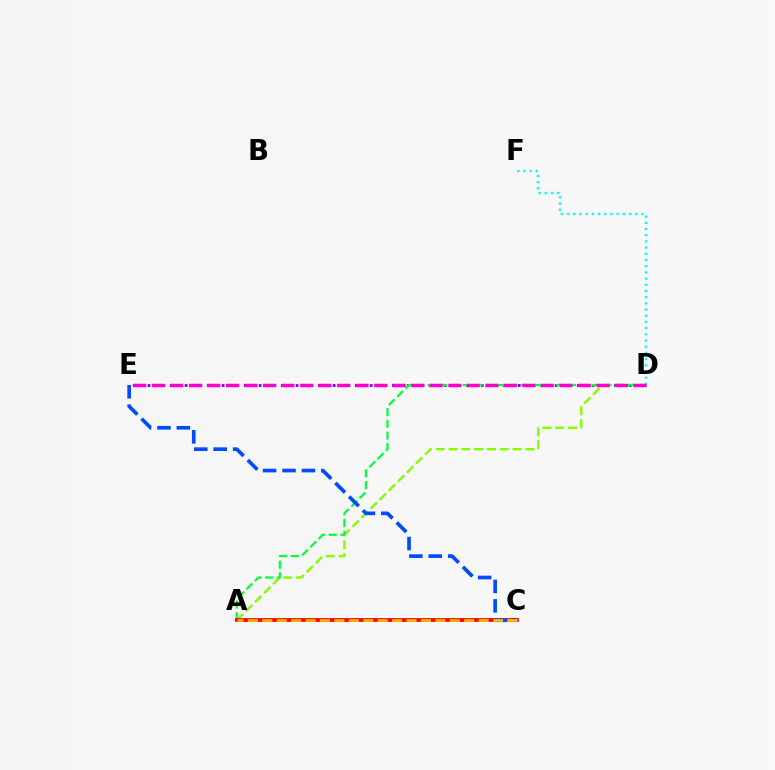{('A', 'D'): [{'color': '#84ff00', 'line_style': 'dashed', 'thickness': 1.74}, {'color': '#00ff39', 'line_style': 'dashed', 'thickness': 1.59}], ('D', 'E'): [{'color': '#7200ff', 'line_style': 'dotted', 'thickness': 2.01}, {'color': '#ff00cf', 'line_style': 'dashed', 'thickness': 2.52}], ('A', 'C'): [{'color': '#ff0000', 'line_style': 'solid', 'thickness': 2.72}, {'color': '#ffbd00', 'line_style': 'dashed', 'thickness': 1.96}], ('C', 'E'): [{'color': '#004bff', 'line_style': 'dashed', 'thickness': 2.64}], ('D', 'F'): [{'color': '#00fff6', 'line_style': 'dotted', 'thickness': 1.68}]}